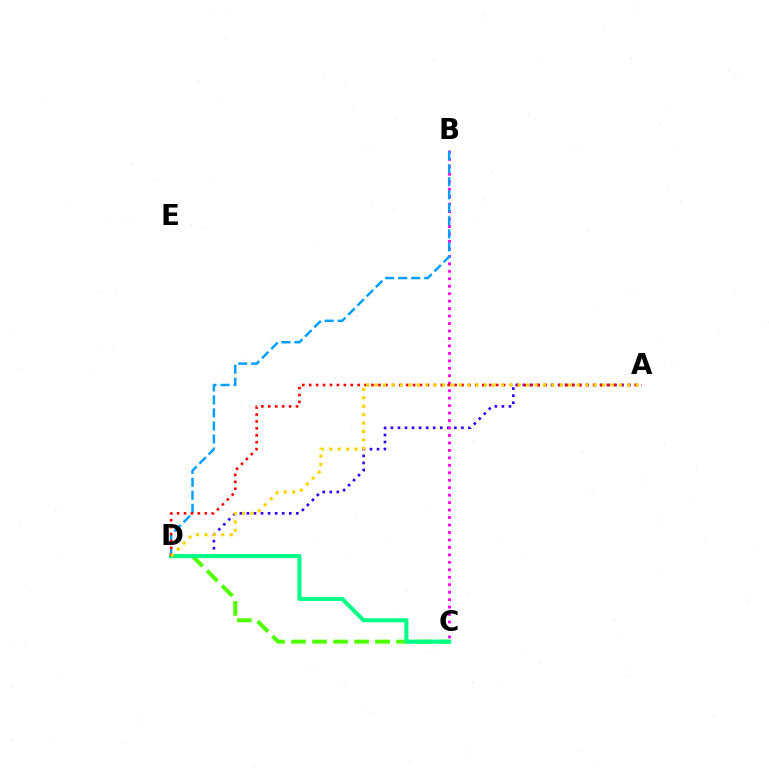{('C', 'D'): [{'color': '#4fff00', 'line_style': 'dashed', 'thickness': 2.85}, {'color': '#00ff86', 'line_style': 'solid', 'thickness': 2.92}], ('A', 'D'): [{'color': '#3700ff', 'line_style': 'dotted', 'thickness': 1.92}, {'color': '#ff0000', 'line_style': 'dotted', 'thickness': 1.88}, {'color': '#ffd500', 'line_style': 'dotted', 'thickness': 2.29}], ('B', 'C'): [{'color': '#ff00ed', 'line_style': 'dotted', 'thickness': 2.03}], ('B', 'D'): [{'color': '#009eff', 'line_style': 'dashed', 'thickness': 1.77}]}